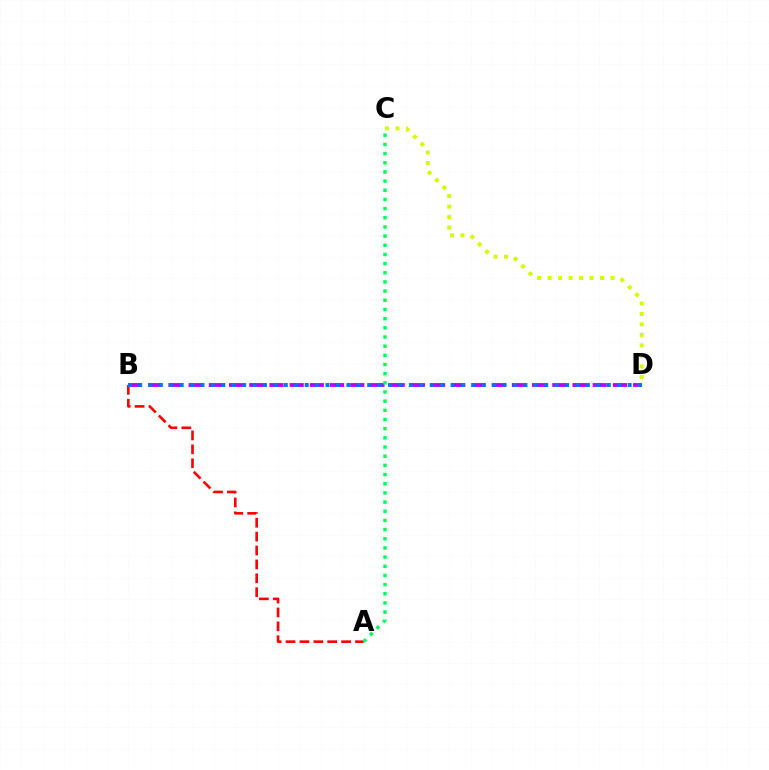{('A', 'B'): [{'color': '#ff0000', 'line_style': 'dashed', 'thickness': 1.89}], ('B', 'D'): [{'color': '#b900ff', 'line_style': 'dashed', 'thickness': 2.74}, {'color': '#0074ff', 'line_style': 'dotted', 'thickness': 2.83}], ('C', 'D'): [{'color': '#d1ff00', 'line_style': 'dotted', 'thickness': 2.85}], ('A', 'C'): [{'color': '#00ff5c', 'line_style': 'dotted', 'thickness': 2.49}]}